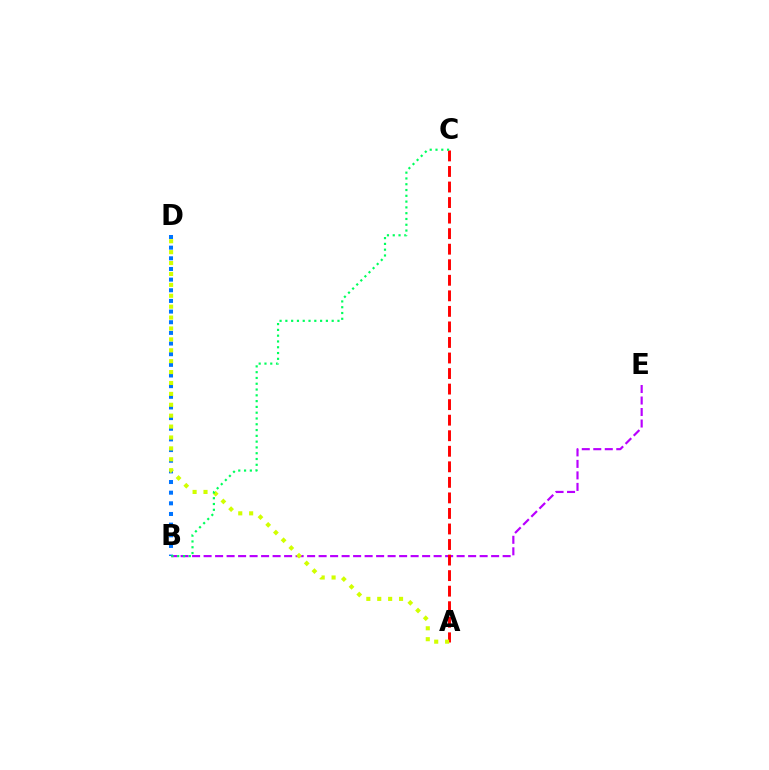{('B', 'E'): [{'color': '#b900ff', 'line_style': 'dashed', 'thickness': 1.56}], ('B', 'D'): [{'color': '#0074ff', 'line_style': 'dotted', 'thickness': 2.89}], ('A', 'C'): [{'color': '#ff0000', 'line_style': 'dashed', 'thickness': 2.11}], ('A', 'D'): [{'color': '#d1ff00', 'line_style': 'dotted', 'thickness': 2.96}], ('B', 'C'): [{'color': '#00ff5c', 'line_style': 'dotted', 'thickness': 1.57}]}